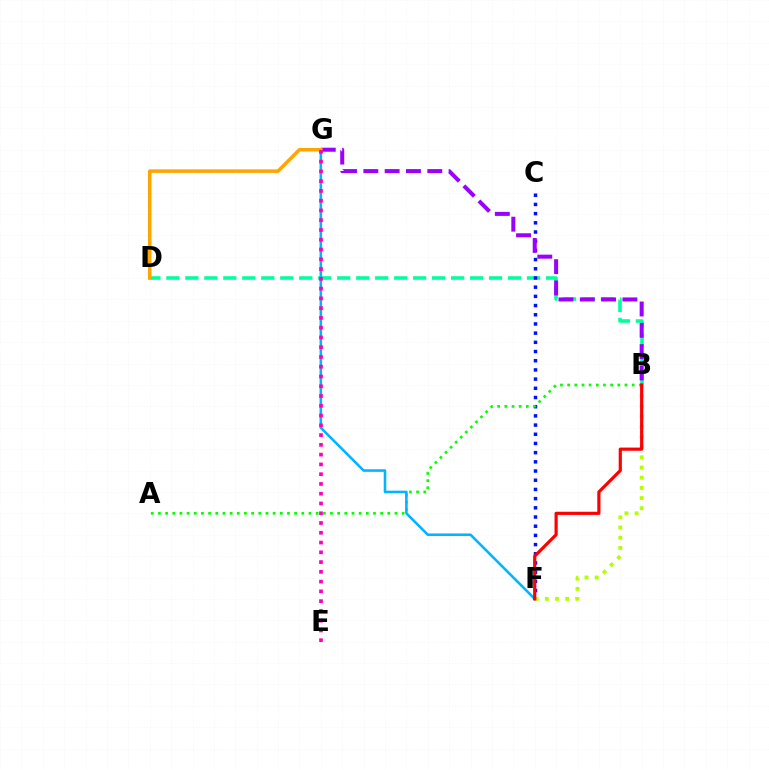{('B', 'D'): [{'color': '#00ff9d', 'line_style': 'dashed', 'thickness': 2.58}], ('C', 'F'): [{'color': '#0010ff', 'line_style': 'dotted', 'thickness': 2.5}], ('A', 'B'): [{'color': '#08ff00', 'line_style': 'dotted', 'thickness': 1.95}], ('F', 'G'): [{'color': '#00b5ff', 'line_style': 'solid', 'thickness': 1.85}], ('B', 'G'): [{'color': '#9b00ff', 'line_style': 'dashed', 'thickness': 2.9}], ('B', 'F'): [{'color': '#b3ff00', 'line_style': 'dotted', 'thickness': 2.76}, {'color': '#ff0000', 'line_style': 'solid', 'thickness': 2.29}], ('D', 'G'): [{'color': '#ffa500', 'line_style': 'solid', 'thickness': 2.53}], ('E', 'G'): [{'color': '#ff00bd', 'line_style': 'dotted', 'thickness': 2.65}]}